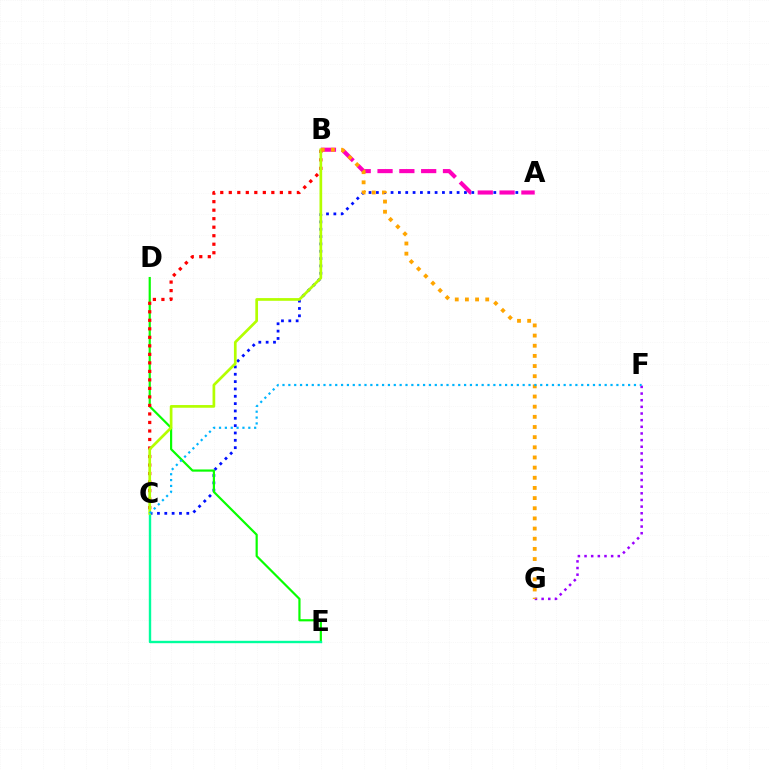{('A', 'C'): [{'color': '#0010ff', 'line_style': 'dotted', 'thickness': 1.99}], ('F', 'G'): [{'color': '#9b00ff', 'line_style': 'dotted', 'thickness': 1.81}], ('D', 'E'): [{'color': '#08ff00', 'line_style': 'solid', 'thickness': 1.58}], ('B', 'C'): [{'color': '#ff0000', 'line_style': 'dotted', 'thickness': 2.31}, {'color': '#b3ff00', 'line_style': 'solid', 'thickness': 1.94}], ('C', 'E'): [{'color': '#00ff9d', 'line_style': 'solid', 'thickness': 1.72}], ('A', 'B'): [{'color': '#ff00bd', 'line_style': 'dashed', 'thickness': 2.96}], ('B', 'G'): [{'color': '#ffa500', 'line_style': 'dotted', 'thickness': 2.76}], ('C', 'F'): [{'color': '#00b5ff', 'line_style': 'dotted', 'thickness': 1.59}]}